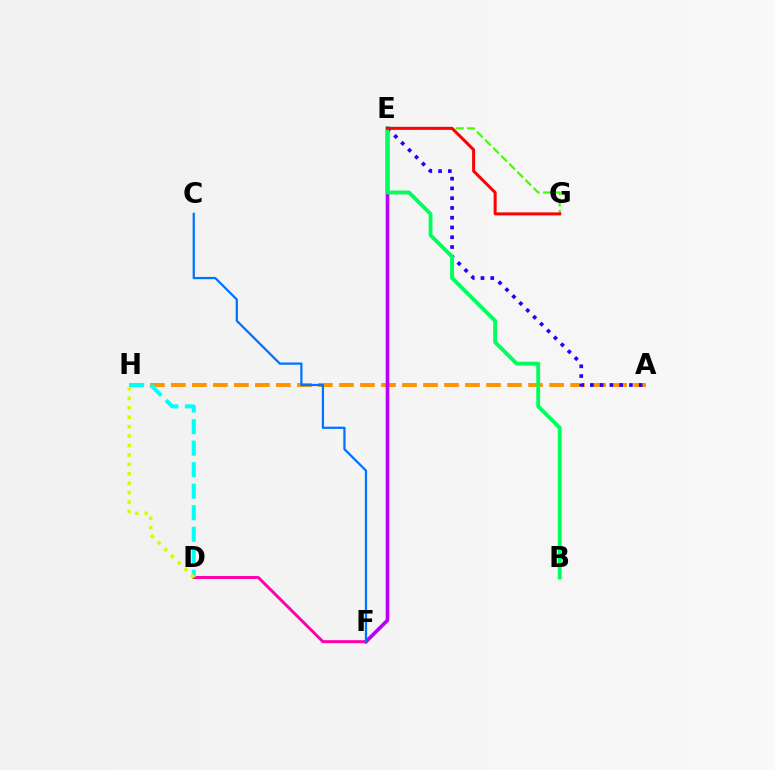{('A', 'H'): [{'color': '#ff9400', 'line_style': 'dashed', 'thickness': 2.85}], ('E', 'F'): [{'color': '#b900ff', 'line_style': 'solid', 'thickness': 2.63}], ('E', 'G'): [{'color': '#3dff00', 'line_style': 'dashed', 'thickness': 1.55}, {'color': '#ff0000', 'line_style': 'solid', 'thickness': 2.16}], ('D', 'F'): [{'color': '#ff00ac', 'line_style': 'solid', 'thickness': 2.13}], ('D', 'H'): [{'color': '#00fff6', 'line_style': 'dashed', 'thickness': 2.92}, {'color': '#d1ff00', 'line_style': 'dotted', 'thickness': 2.56}], ('A', 'E'): [{'color': '#2500ff', 'line_style': 'dotted', 'thickness': 2.65}], ('C', 'F'): [{'color': '#0074ff', 'line_style': 'solid', 'thickness': 1.62}], ('B', 'E'): [{'color': '#00ff5c', 'line_style': 'solid', 'thickness': 2.78}]}